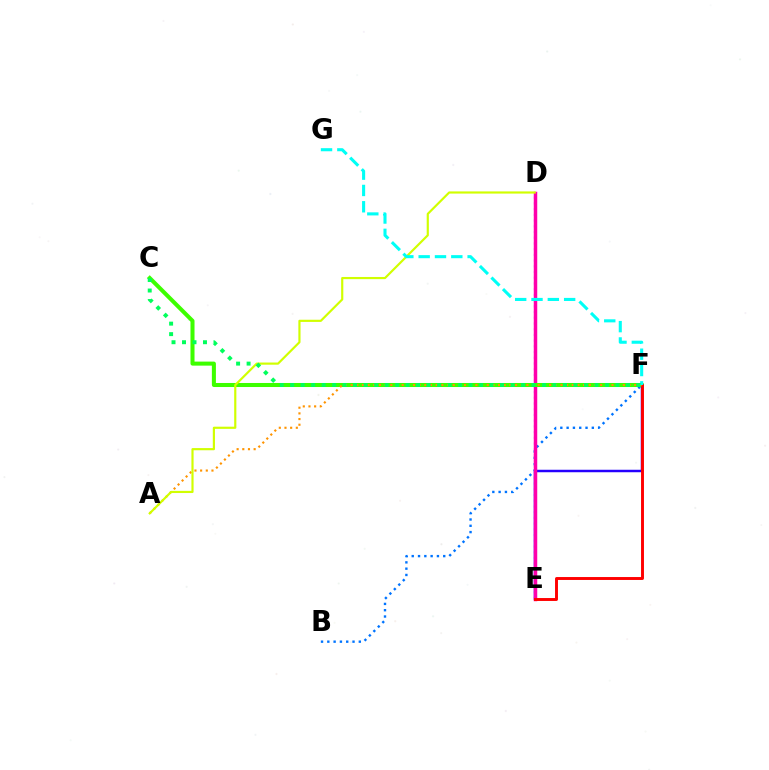{('D', 'E'): [{'color': '#b900ff', 'line_style': 'dotted', 'thickness': 1.55}, {'color': '#ff00ac', 'line_style': 'solid', 'thickness': 2.51}], ('E', 'F'): [{'color': '#2500ff', 'line_style': 'solid', 'thickness': 1.78}, {'color': '#ff0000', 'line_style': 'solid', 'thickness': 2.1}], ('B', 'F'): [{'color': '#0074ff', 'line_style': 'dotted', 'thickness': 1.71}], ('C', 'F'): [{'color': '#3dff00', 'line_style': 'solid', 'thickness': 2.9}, {'color': '#00ff5c', 'line_style': 'dotted', 'thickness': 2.85}], ('A', 'F'): [{'color': '#ff9400', 'line_style': 'dotted', 'thickness': 1.54}], ('A', 'D'): [{'color': '#d1ff00', 'line_style': 'solid', 'thickness': 1.57}], ('F', 'G'): [{'color': '#00fff6', 'line_style': 'dashed', 'thickness': 2.22}]}